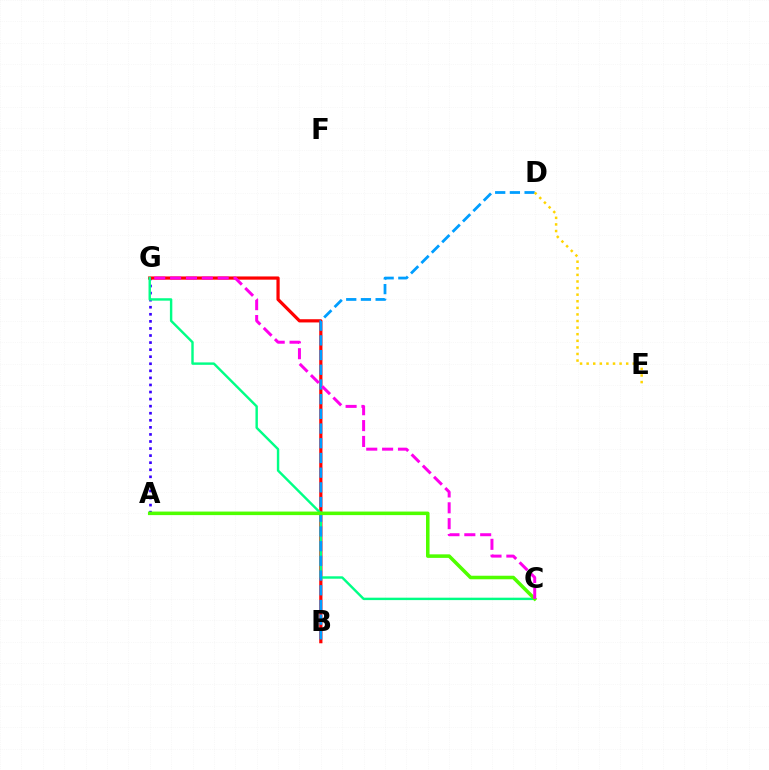{('A', 'G'): [{'color': '#3700ff', 'line_style': 'dotted', 'thickness': 1.92}], ('B', 'G'): [{'color': '#ff0000', 'line_style': 'solid', 'thickness': 2.32}], ('C', 'G'): [{'color': '#00ff86', 'line_style': 'solid', 'thickness': 1.74}, {'color': '#ff00ed', 'line_style': 'dashed', 'thickness': 2.15}], ('B', 'D'): [{'color': '#009eff', 'line_style': 'dashed', 'thickness': 2.0}], ('A', 'C'): [{'color': '#4fff00', 'line_style': 'solid', 'thickness': 2.55}], ('D', 'E'): [{'color': '#ffd500', 'line_style': 'dotted', 'thickness': 1.79}]}